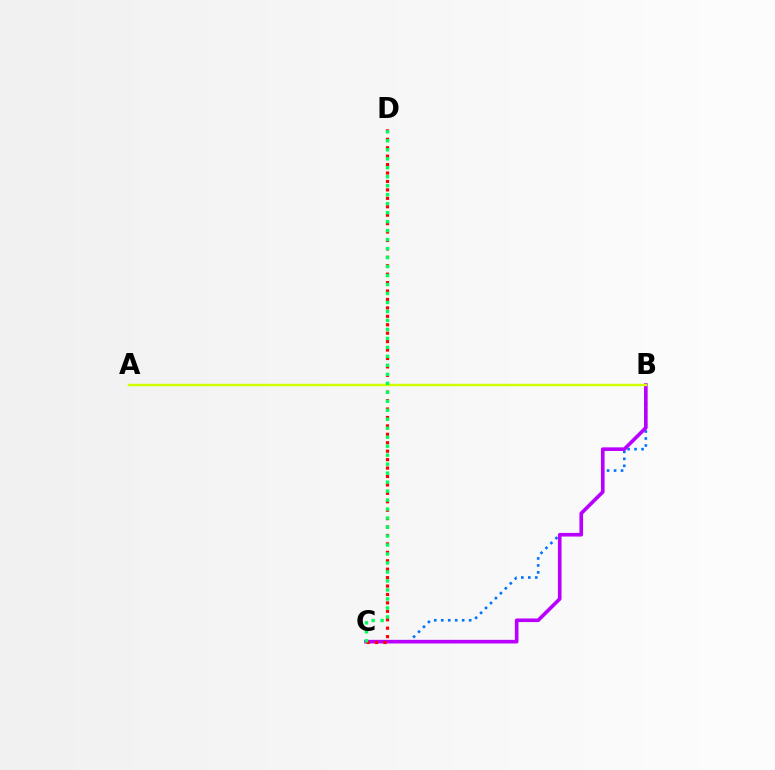{('B', 'C'): [{'color': '#0074ff', 'line_style': 'dotted', 'thickness': 1.9}, {'color': '#b900ff', 'line_style': 'solid', 'thickness': 2.62}], ('C', 'D'): [{'color': '#ff0000', 'line_style': 'dotted', 'thickness': 2.29}, {'color': '#00ff5c', 'line_style': 'dotted', 'thickness': 2.44}], ('A', 'B'): [{'color': '#d1ff00', 'line_style': 'solid', 'thickness': 1.75}]}